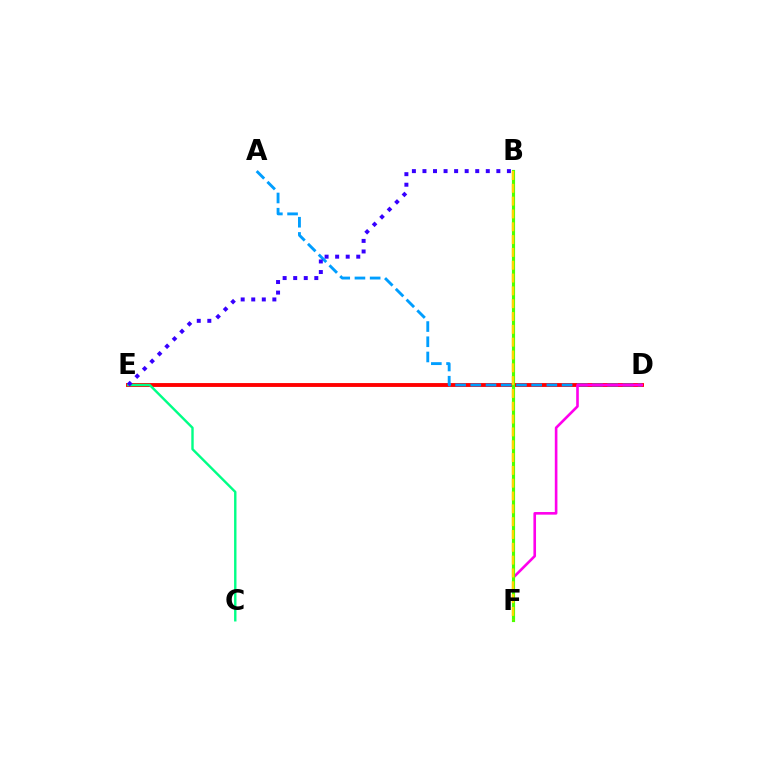{('D', 'E'): [{'color': '#ff0000', 'line_style': 'solid', 'thickness': 2.78}], ('A', 'D'): [{'color': '#009eff', 'line_style': 'dashed', 'thickness': 2.07}], ('C', 'E'): [{'color': '#00ff86', 'line_style': 'solid', 'thickness': 1.73}], ('D', 'F'): [{'color': '#ff00ed', 'line_style': 'solid', 'thickness': 1.89}], ('B', 'E'): [{'color': '#3700ff', 'line_style': 'dotted', 'thickness': 2.87}], ('B', 'F'): [{'color': '#4fff00', 'line_style': 'solid', 'thickness': 2.27}, {'color': '#ffd500', 'line_style': 'dashed', 'thickness': 1.74}]}